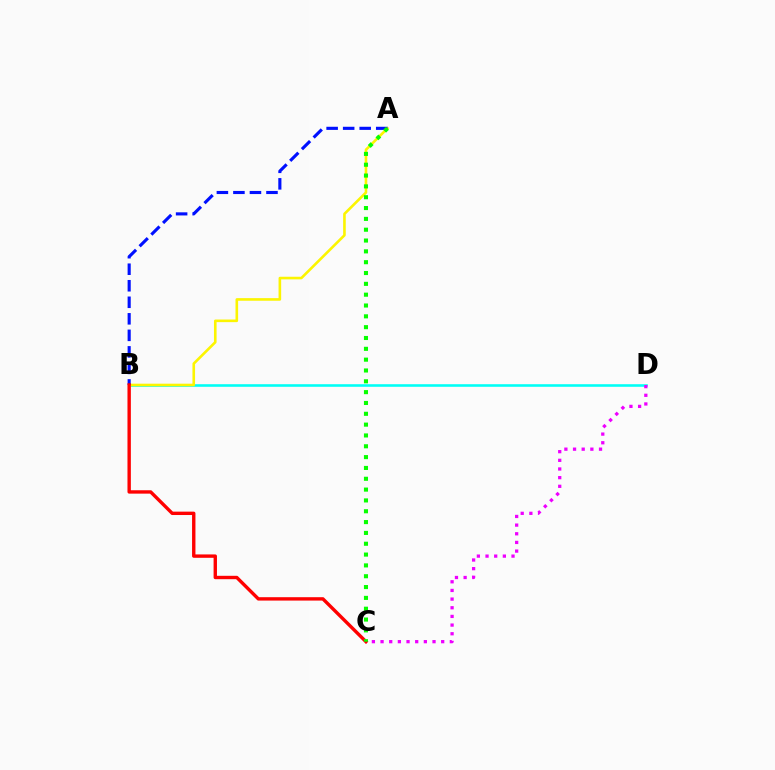{('B', 'D'): [{'color': '#00fff6', 'line_style': 'solid', 'thickness': 1.86}], ('C', 'D'): [{'color': '#ee00ff', 'line_style': 'dotted', 'thickness': 2.35}], ('A', 'B'): [{'color': '#fcf500', 'line_style': 'solid', 'thickness': 1.88}, {'color': '#0010ff', 'line_style': 'dashed', 'thickness': 2.25}], ('B', 'C'): [{'color': '#ff0000', 'line_style': 'solid', 'thickness': 2.44}], ('A', 'C'): [{'color': '#08ff00', 'line_style': 'dotted', 'thickness': 2.94}]}